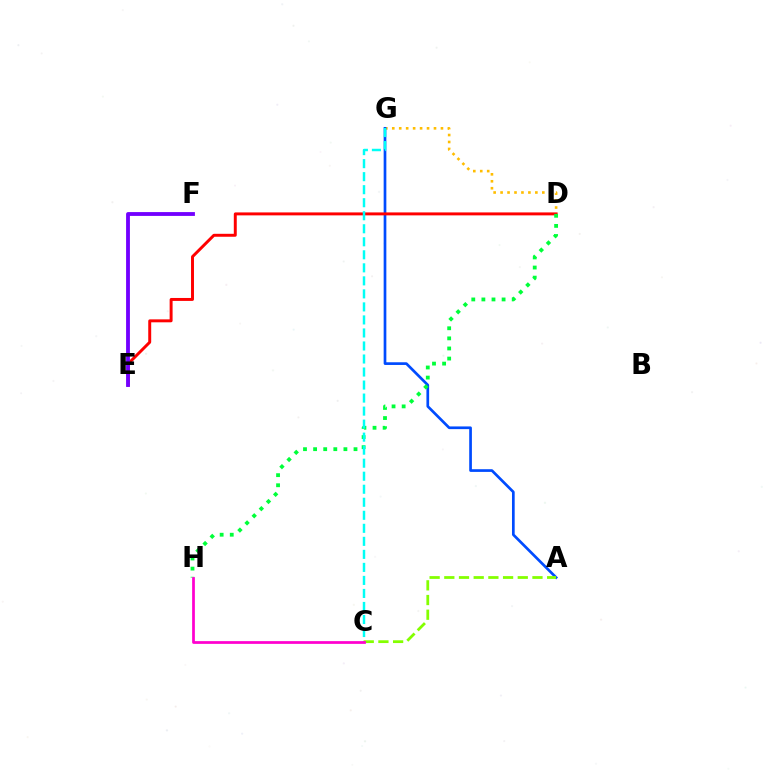{('D', 'G'): [{'color': '#ffbd00', 'line_style': 'dotted', 'thickness': 1.89}], ('A', 'G'): [{'color': '#004bff', 'line_style': 'solid', 'thickness': 1.94}], ('D', 'E'): [{'color': '#ff0000', 'line_style': 'solid', 'thickness': 2.12}], ('E', 'F'): [{'color': '#7200ff', 'line_style': 'solid', 'thickness': 2.75}], ('D', 'H'): [{'color': '#00ff39', 'line_style': 'dotted', 'thickness': 2.74}], ('C', 'G'): [{'color': '#00fff6', 'line_style': 'dashed', 'thickness': 1.77}], ('A', 'C'): [{'color': '#84ff00', 'line_style': 'dashed', 'thickness': 2.0}], ('C', 'H'): [{'color': '#ff00cf', 'line_style': 'solid', 'thickness': 1.98}]}